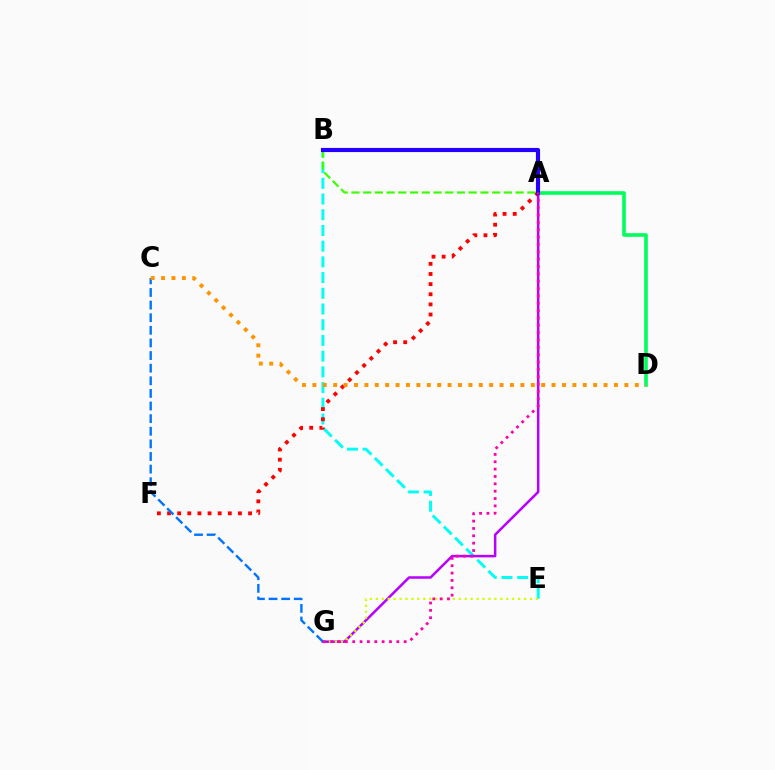{('B', 'E'): [{'color': '#00fff6', 'line_style': 'dashed', 'thickness': 2.13}], ('A', 'G'): [{'color': '#b900ff', 'line_style': 'solid', 'thickness': 1.81}, {'color': '#ff00ac', 'line_style': 'dotted', 'thickness': 2.0}], ('A', 'D'): [{'color': '#00ff5c', 'line_style': 'solid', 'thickness': 2.61}], ('A', 'F'): [{'color': '#ff0000', 'line_style': 'dotted', 'thickness': 2.75}], ('A', 'B'): [{'color': '#3dff00', 'line_style': 'dashed', 'thickness': 1.59}, {'color': '#2500ff', 'line_style': 'solid', 'thickness': 2.98}], ('E', 'G'): [{'color': '#d1ff00', 'line_style': 'dotted', 'thickness': 1.61}], ('C', 'G'): [{'color': '#0074ff', 'line_style': 'dashed', 'thickness': 1.71}], ('C', 'D'): [{'color': '#ff9400', 'line_style': 'dotted', 'thickness': 2.83}]}